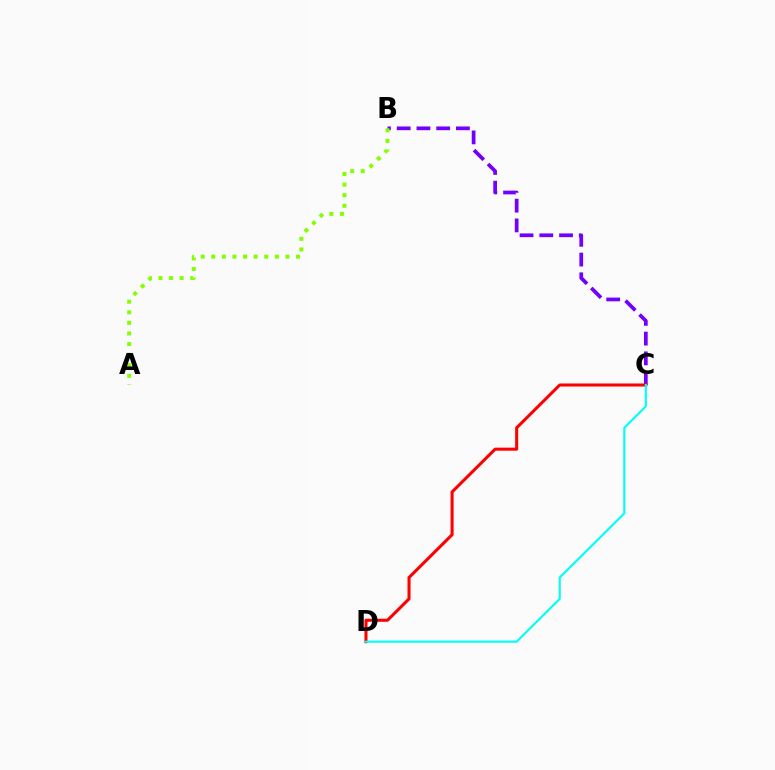{('B', 'C'): [{'color': '#7200ff', 'line_style': 'dashed', 'thickness': 2.68}], ('C', 'D'): [{'color': '#ff0000', 'line_style': 'solid', 'thickness': 2.2}, {'color': '#00fff6', 'line_style': 'solid', 'thickness': 1.53}], ('A', 'B'): [{'color': '#84ff00', 'line_style': 'dotted', 'thickness': 2.88}]}